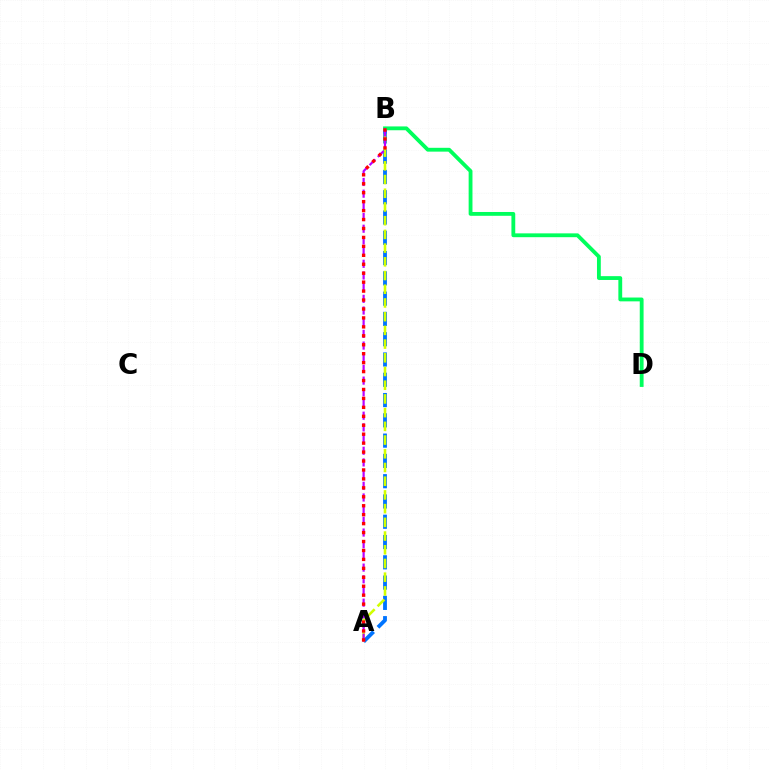{('A', 'B'): [{'color': '#0074ff', 'line_style': 'dashed', 'thickness': 2.76}, {'color': '#d1ff00', 'line_style': 'dashed', 'thickness': 1.86}, {'color': '#b900ff', 'line_style': 'dashed', 'thickness': 1.59}, {'color': '#ff0000', 'line_style': 'dotted', 'thickness': 2.43}], ('B', 'D'): [{'color': '#00ff5c', 'line_style': 'solid', 'thickness': 2.75}]}